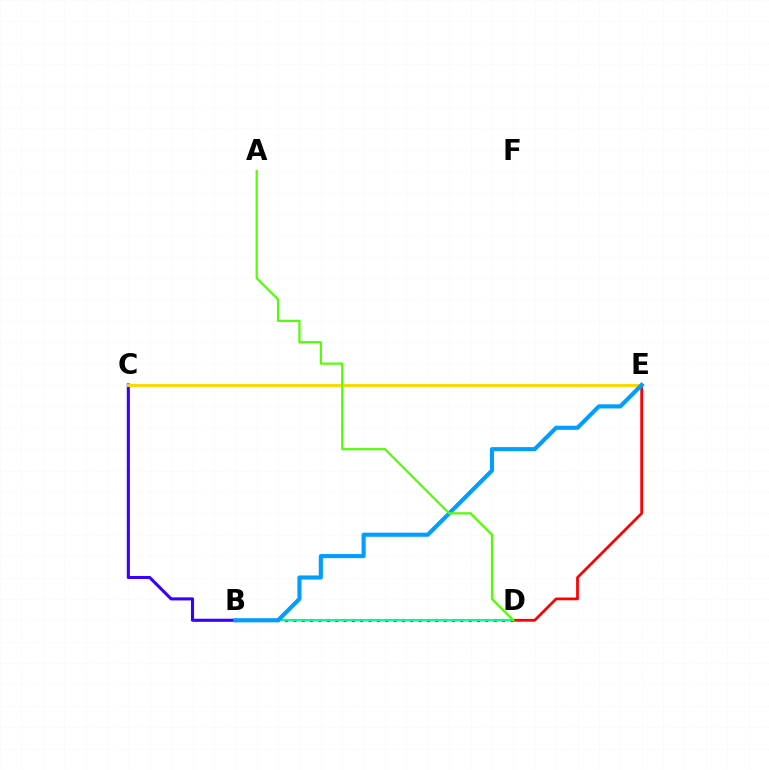{('B', 'D'): [{'color': '#ff00ed', 'line_style': 'dotted', 'thickness': 2.27}, {'color': '#00ff86', 'line_style': 'solid', 'thickness': 1.51}], ('B', 'C'): [{'color': '#3700ff', 'line_style': 'solid', 'thickness': 2.22}], ('D', 'E'): [{'color': '#ff0000', 'line_style': 'solid', 'thickness': 1.98}], ('C', 'E'): [{'color': '#ffd500', 'line_style': 'solid', 'thickness': 2.08}], ('B', 'E'): [{'color': '#009eff', 'line_style': 'solid', 'thickness': 2.97}], ('A', 'D'): [{'color': '#4fff00', 'line_style': 'solid', 'thickness': 1.57}]}